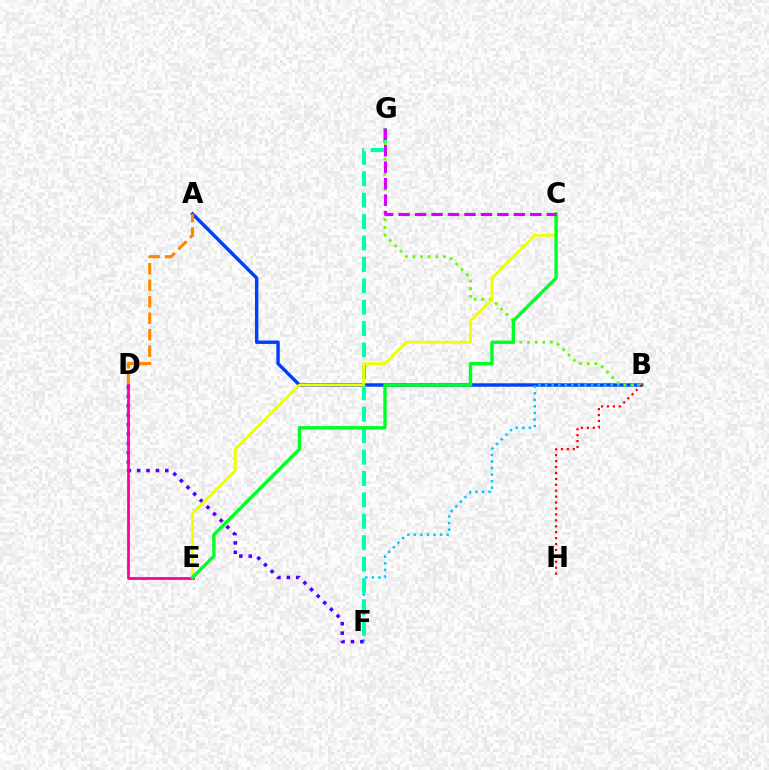{('A', 'B'): [{'color': '#003fff', 'line_style': 'solid', 'thickness': 2.46}], ('B', 'F'): [{'color': '#00c7ff', 'line_style': 'dotted', 'thickness': 1.78}], ('F', 'G'): [{'color': '#00ffaf', 'line_style': 'dashed', 'thickness': 2.91}], ('B', 'G'): [{'color': '#66ff00', 'line_style': 'dotted', 'thickness': 2.07}], ('D', 'F'): [{'color': '#4f00ff', 'line_style': 'dotted', 'thickness': 2.55}], ('A', 'D'): [{'color': '#ff8800', 'line_style': 'dashed', 'thickness': 2.24}], ('D', 'E'): [{'color': '#ff00a0', 'line_style': 'solid', 'thickness': 2.01}], ('C', 'E'): [{'color': '#eeff00', 'line_style': 'solid', 'thickness': 2.01}, {'color': '#00ff27', 'line_style': 'solid', 'thickness': 2.44}], ('B', 'H'): [{'color': '#ff0000', 'line_style': 'dotted', 'thickness': 1.61}], ('C', 'G'): [{'color': '#d600ff', 'line_style': 'dashed', 'thickness': 2.24}]}